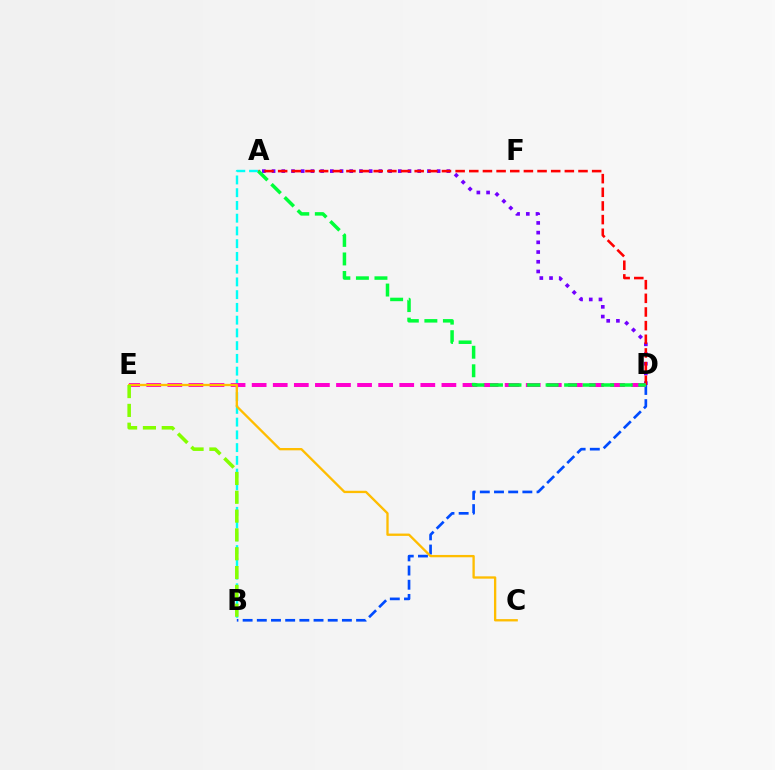{('A', 'D'): [{'color': '#7200ff', 'line_style': 'dotted', 'thickness': 2.64}, {'color': '#ff0000', 'line_style': 'dashed', 'thickness': 1.85}, {'color': '#00ff39', 'line_style': 'dashed', 'thickness': 2.52}], ('A', 'B'): [{'color': '#00fff6', 'line_style': 'dashed', 'thickness': 1.73}], ('B', 'D'): [{'color': '#004bff', 'line_style': 'dashed', 'thickness': 1.93}], ('D', 'E'): [{'color': '#ff00cf', 'line_style': 'dashed', 'thickness': 2.86}], ('C', 'E'): [{'color': '#ffbd00', 'line_style': 'solid', 'thickness': 1.67}], ('B', 'E'): [{'color': '#84ff00', 'line_style': 'dashed', 'thickness': 2.56}]}